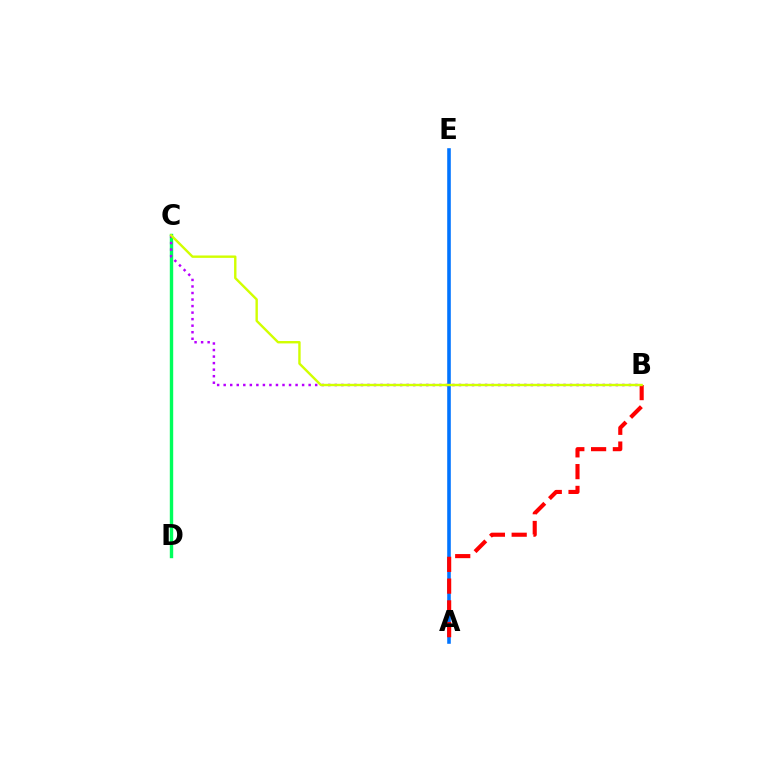{('C', 'D'): [{'color': '#00ff5c', 'line_style': 'solid', 'thickness': 2.45}], ('A', 'E'): [{'color': '#0074ff', 'line_style': 'solid', 'thickness': 2.58}], ('B', 'C'): [{'color': '#b900ff', 'line_style': 'dotted', 'thickness': 1.78}, {'color': '#d1ff00', 'line_style': 'solid', 'thickness': 1.73}], ('A', 'B'): [{'color': '#ff0000', 'line_style': 'dashed', 'thickness': 2.96}]}